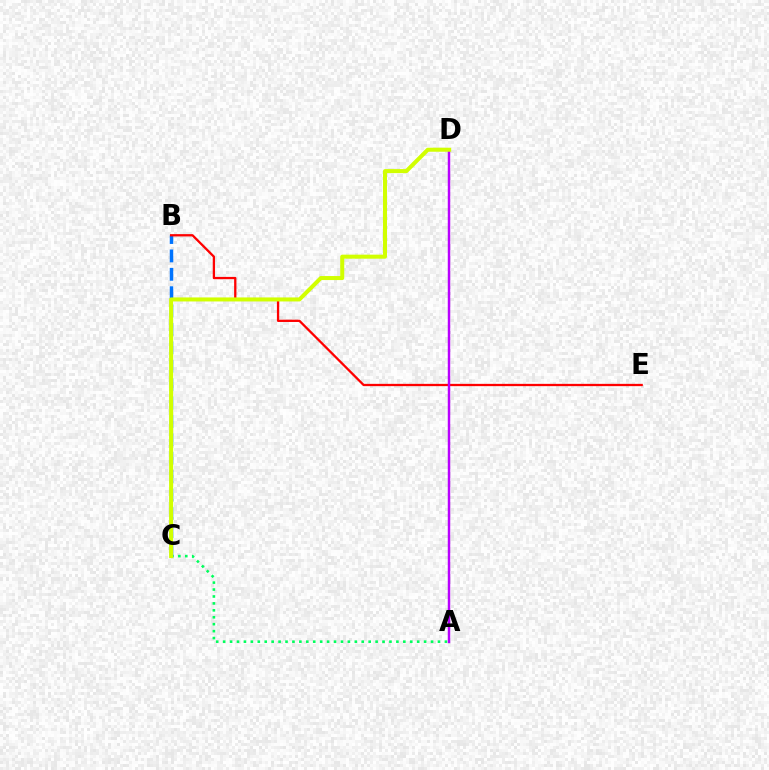{('A', 'C'): [{'color': '#00ff5c', 'line_style': 'dotted', 'thickness': 1.88}], ('B', 'C'): [{'color': '#0074ff', 'line_style': 'dashed', 'thickness': 2.5}], ('B', 'E'): [{'color': '#ff0000', 'line_style': 'solid', 'thickness': 1.65}], ('A', 'D'): [{'color': '#b900ff', 'line_style': 'solid', 'thickness': 1.77}], ('C', 'D'): [{'color': '#d1ff00', 'line_style': 'solid', 'thickness': 2.9}]}